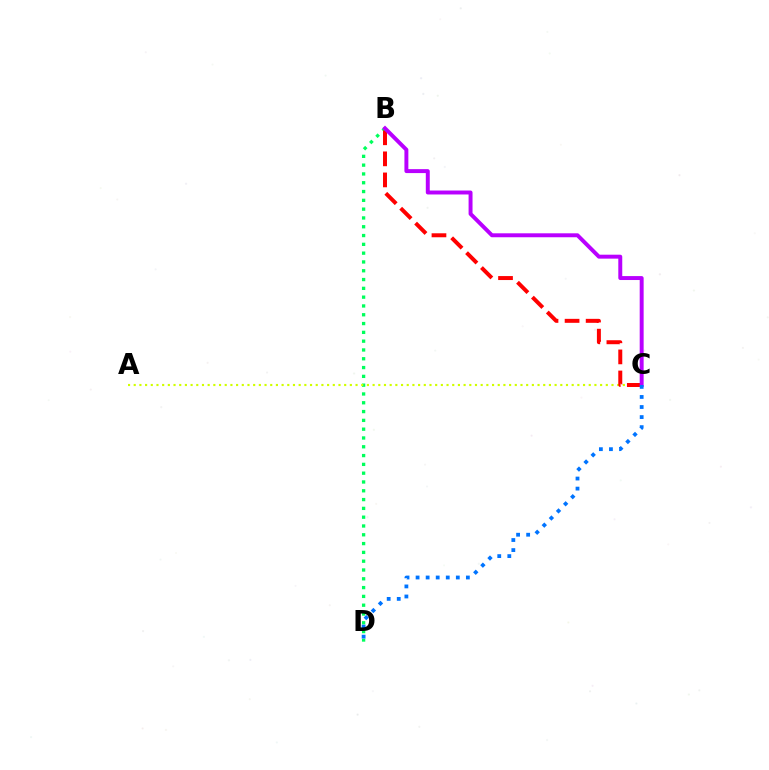{('B', 'D'): [{'color': '#00ff5c', 'line_style': 'dotted', 'thickness': 2.39}], ('A', 'C'): [{'color': '#d1ff00', 'line_style': 'dotted', 'thickness': 1.55}], ('B', 'C'): [{'color': '#ff0000', 'line_style': 'dashed', 'thickness': 2.86}, {'color': '#b900ff', 'line_style': 'solid', 'thickness': 2.84}], ('C', 'D'): [{'color': '#0074ff', 'line_style': 'dotted', 'thickness': 2.73}]}